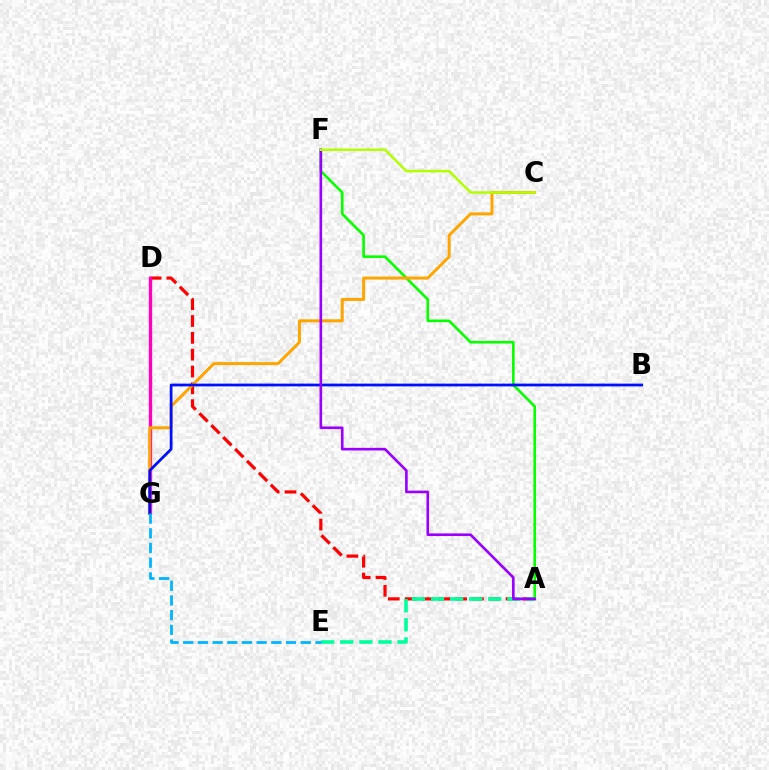{('A', 'D'): [{'color': '#ff0000', 'line_style': 'dashed', 'thickness': 2.29}], ('A', 'E'): [{'color': '#00ff9d', 'line_style': 'dashed', 'thickness': 2.6}], ('D', 'G'): [{'color': '#ff00bd', 'line_style': 'solid', 'thickness': 2.42}], ('A', 'F'): [{'color': '#08ff00', 'line_style': 'solid', 'thickness': 1.89}, {'color': '#9b00ff', 'line_style': 'solid', 'thickness': 1.9}], ('C', 'G'): [{'color': '#ffa500', 'line_style': 'solid', 'thickness': 2.14}], ('B', 'G'): [{'color': '#0010ff', 'line_style': 'solid', 'thickness': 1.98}], ('E', 'G'): [{'color': '#00b5ff', 'line_style': 'dashed', 'thickness': 2.0}], ('C', 'F'): [{'color': '#b3ff00', 'line_style': 'solid', 'thickness': 1.79}]}